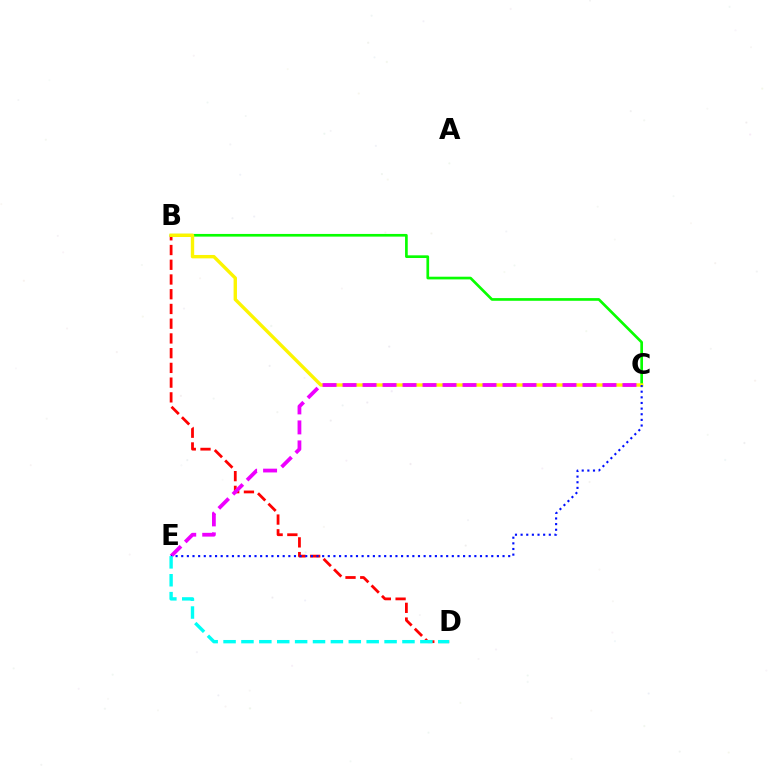{('B', 'D'): [{'color': '#ff0000', 'line_style': 'dashed', 'thickness': 2.0}], ('B', 'C'): [{'color': '#08ff00', 'line_style': 'solid', 'thickness': 1.93}, {'color': '#fcf500', 'line_style': 'solid', 'thickness': 2.44}], ('C', 'E'): [{'color': '#ee00ff', 'line_style': 'dashed', 'thickness': 2.72}, {'color': '#0010ff', 'line_style': 'dotted', 'thickness': 1.53}], ('D', 'E'): [{'color': '#00fff6', 'line_style': 'dashed', 'thickness': 2.43}]}